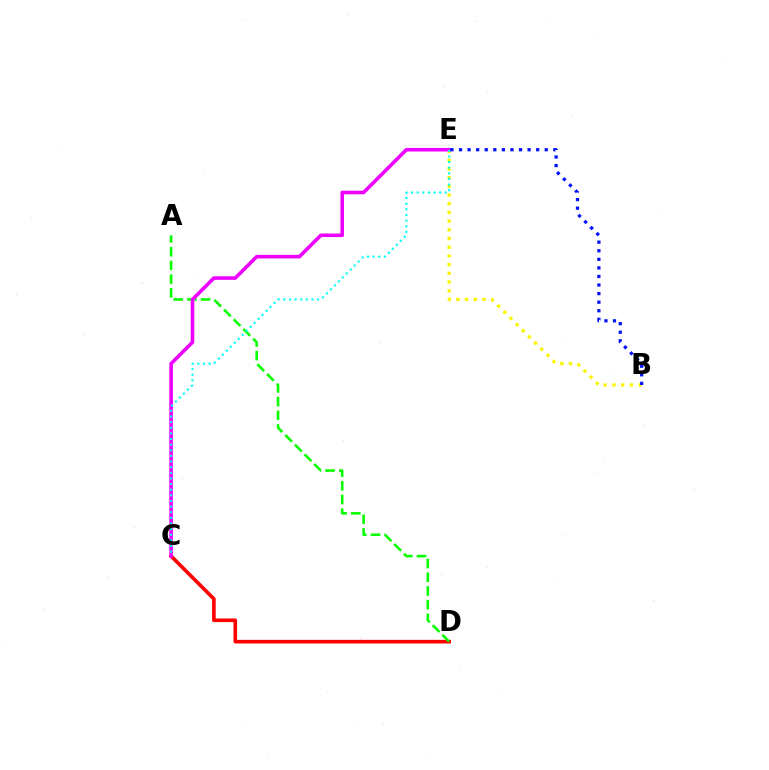{('B', 'E'): [{'color': '#fcf500', 'line_style': 'dotted', 'thickness': 2.36}, {'color': '#0010ff', 'line_style': 'dotted', 'thickness': 2.33}], ('C', 'D'): [{'color': '#ff0000', 'line_style': 'solid', 'thickness': 2.61}], ('A', 'D'): [{'color': '#08ff00', 'line_style': 'dashed', 'thickness': 1.86}], ('C', 'E'): [{'color': '#ee00ff', 'line_style': 'solid', 'thickness': 2.58}, {'color': '#00fff6', 'line_style': 'dotted', 'thickness': 1.53}]}